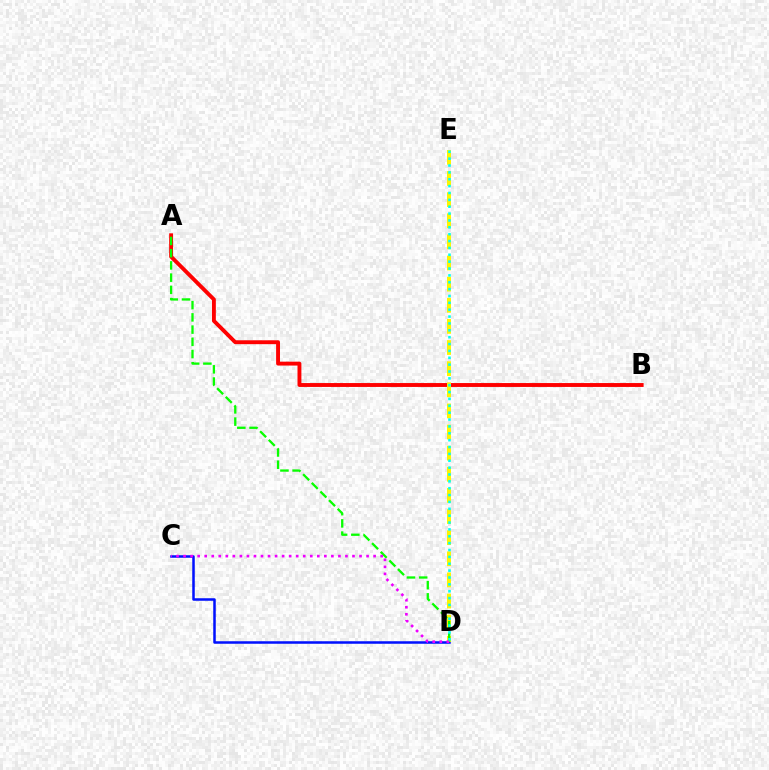{('C', 'D'): [{'color': '#0010ff', 'line_style': 'solid', 'thickness': 1.81}, {'color': '#ee00ff', 'line_style': 'dotted', 'thickness': 1.91}], ('A', 'B'): [{'color': '#ff0000', 'line_style': 'solid', 'thickness': 2.8}], ('D', 'E'): [{'color': '#fcf500', 'line_style': 'dashed', 'thickness': 2.87}, {'color': '#00fff6', 'line_style': 'dotted', 'thickness': 1.87}], ('A', 'D'): [{'color': '#08ff00', 'line_style': 'dashed', 'thickness': 1.66}]}